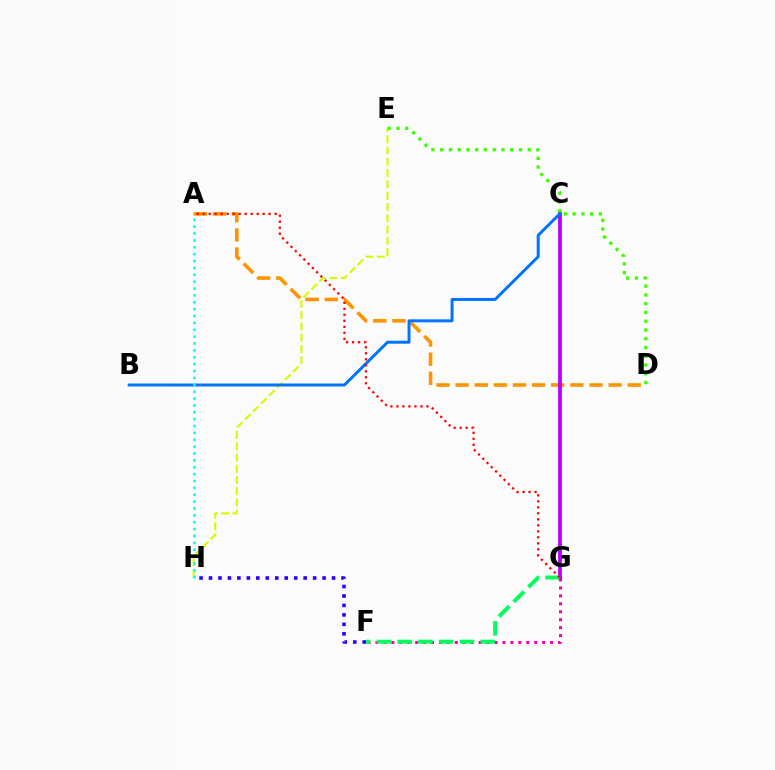{('F', 'G'): [{'color': '#ff00ac', 'line_style': 'dotted', 'thickness': 2.16}, {'color': '#00ff5c', 'line_style': 'dashed', 'thickness': 2.82}], ('A', 'D'): [{'color': '#ff9400', 'line_style': 'dashed', 'thickness': 2.6}], ('C', 'G'): [{'color': '#b900ff', 'line_style': 'solid', 'thickness': 2.72}], ('F', 'H'): [{'color': '#2500ff', 'line_style': 'dotted', 'thickness': 2.57}], ('E', 'H'): [{'color': '#d1ff00', 'line_style': 'dashed', 'thickness': 1.53}], ('D', 'E'): [{'color': '#3dff00', 'line_style': 'dotted', 'thickness': 2.38}], ('B', 'C'): [{'color': '#0074ff', 'line_style': 'solid', 'thickness': 2.13}], ('A', 'H'): [{'color': '#00fff6', 'line_style': 'dotted', 'thickness': 1.87}], ('A', 'G'): [{'color': '#ff0000', 'line_style': 'dotted', 'thickness': 1.63}]}